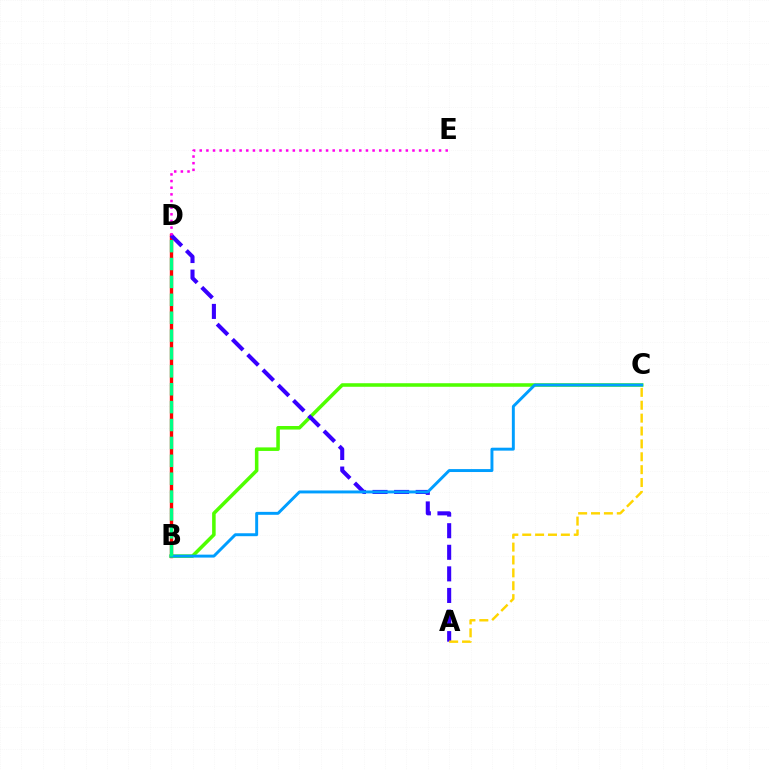{('B', 'D'): [{'color': '#ff0000', 'line_style': 'solid', 'thickness': 2.43}, {'color': '#00ff86', 'line_style': 'dashed', 'thickness': 2.43}], ('B', 'C'): [{'color': '#4fff00', 'line_style': 'solid', 'thickness': 2.55}, {'color': '#009eff', 'line_style': 'solid', 'thickness': 2.12}], ('A', 'D'): [{'color': '#3700ff', 'line_style': 'dashed', 'thickness': 2.93}], ('A', 'C'): [{'color': '#ffd500', 'line_style': 'dashed', 'thickness': 1.75}], ('D', 'E'): [{'color': '#ff00ed', 'line_style': 'dotted', 'thickness': 1.81}]}